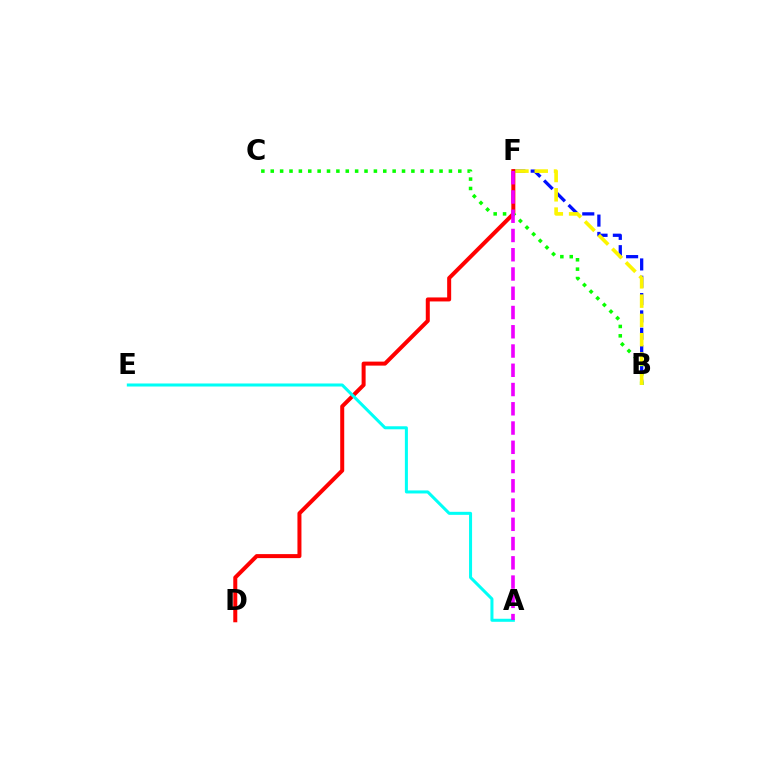{('B', 'F'): [{'color': '#0010ff', 'line_style': 'dashed', 'thickness': 2.35}, {'color': '#fcf500', 'line_style': 'dashed', 'thickness': 2.62}], ('D', 'F'): [{'color': '#ff0000', 'line_style': 'solid', 'thickness': 2.88}], ('B', 'C'): [{'color': '#08ff00', 'line_style': 'dotted', 'thickness': 2.55}], ('A', 'E'): [{'color': '#00fff6', 'line_style': 'solid', 'thickness': 2.18}], ('A', 'F'): [{'color': '#ee00ff', 'line_style': 'dashed', 'thickness': 2.62}]}